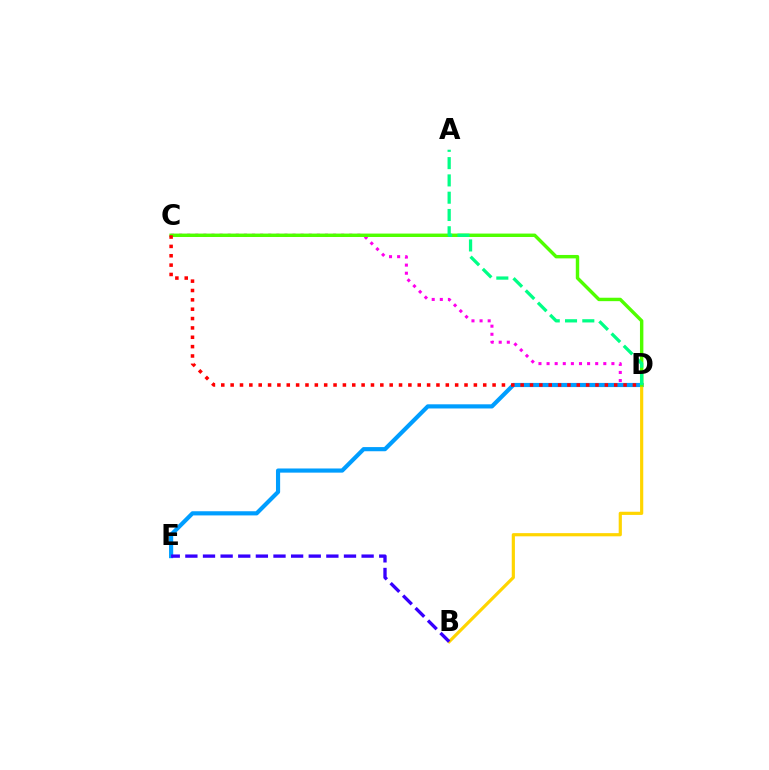{('C', 'D'): [{'color': '#ff00ed', 'line_style': 'dotted', 'thickness': 2.2}, {'color': '#4fff00', 'line_style': 'solid', 'thickness': 2.46}, {'color': '#ff0000', 'line_style': 'dotted', 'thickness': 2.54}], ('D', 'E'): [{'color': '#009eff', 'line_style': 'solid', 'thickness': 2.99}], ('B', 'D'): [{'color': '#ffd500', 'line_style': 'solid', 'thickness': 2.29}], ('A', 'D'): [{'color': '#00ff86', 'line_style': 'dashed', 'thickness': 2.35}], ('B', 'E'): [{'color': '#3700ff', 'line_style': 'dashed', 'thickness': 2.39}]}